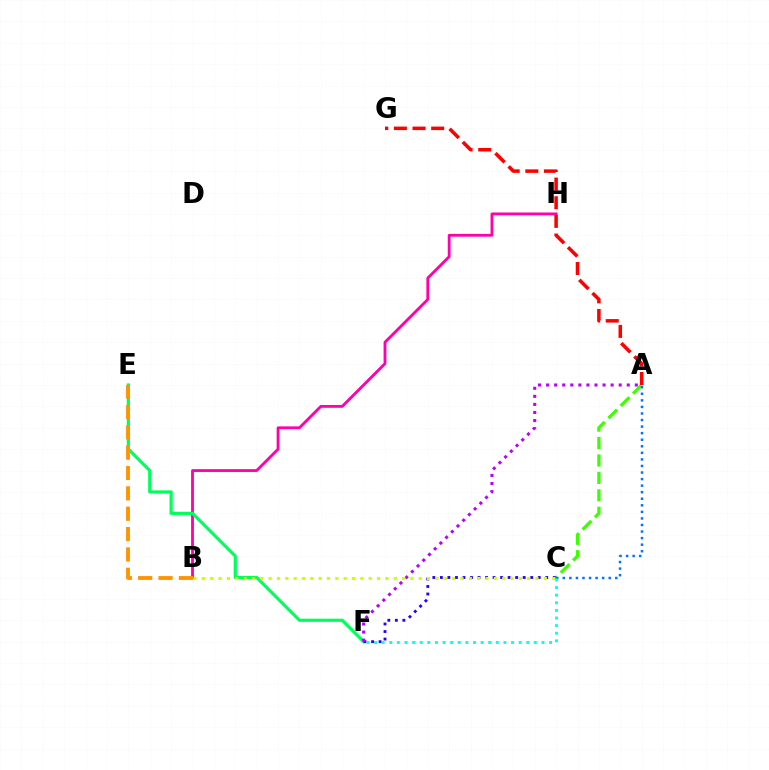{('A', 'C'): [{'color': '#3dff00', 'line_style': 'dashed', 'thickness': 2.37}, {'color': '#0074ff', 'line_style': 'dotted', 'thickness': 1.78}], ('B', 'H'): [{'color': '#ff00ac', 'line_style': 'solid', 'thickness': 2.03}], ('E', 'F'): [{'color': '#00ff5c', 'line_style': 'solid', 'thickness': 2.28}], ('C', 'F'): [{'color': '#2500ff', 'line_style': 'dotted', 'thickness': 2.05}, {'color': '#00fff6', 'line_style': 'dotted', 'thickness': 2.07}], ('A', 'G'): [{'color': '#ff0000', 'line_style': 'dashed', 'thickness': 2.53}], ('B', 'E'): [{'color': '#ff9400', 'line_style': 'dashed', 'thickness': 2.77}], ('A', 'F'): [{'color': '#b900ff', 'line_style': 'dotted', 'thickness': 2.19}], ('B', 'C'): [{'color': '#d1ff00', 'line_style': 'dotted', 'thickness': 2.27}]}